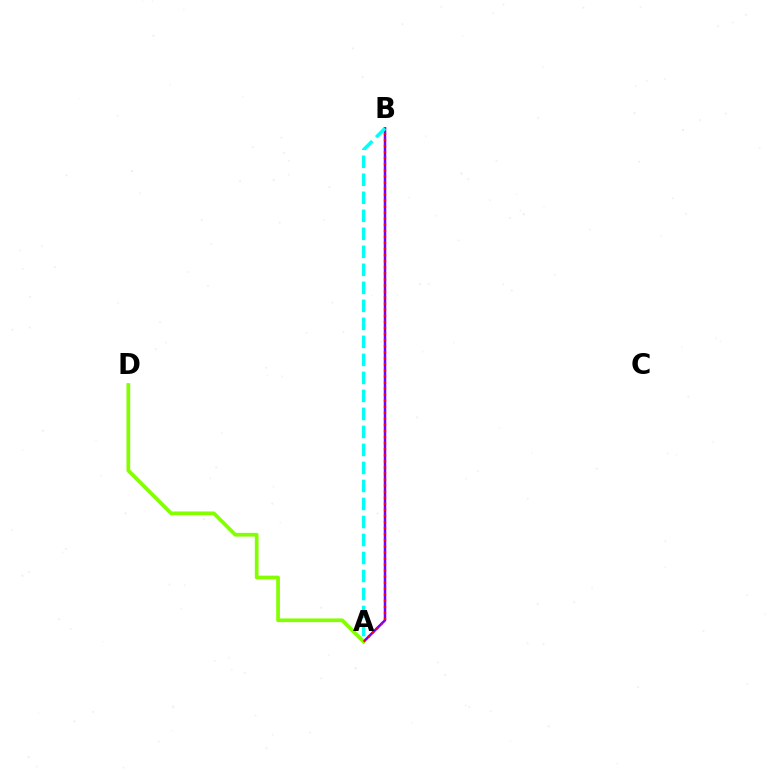{('A', 'B'): [{'color': '#7200ff', 'line_style': 'solid', 'thickness': 1.81}, {'color': '#ff0000', 'line_style': 'dotted', 'thickness': 1.65}, {'color': '#00fff6', 'line_style': 'dashed', 'thickness': 2.45}], ('A', 'D'): [{'color': '#84ff00', 'line_style': 'solid', 'thickness': 2.67}]}